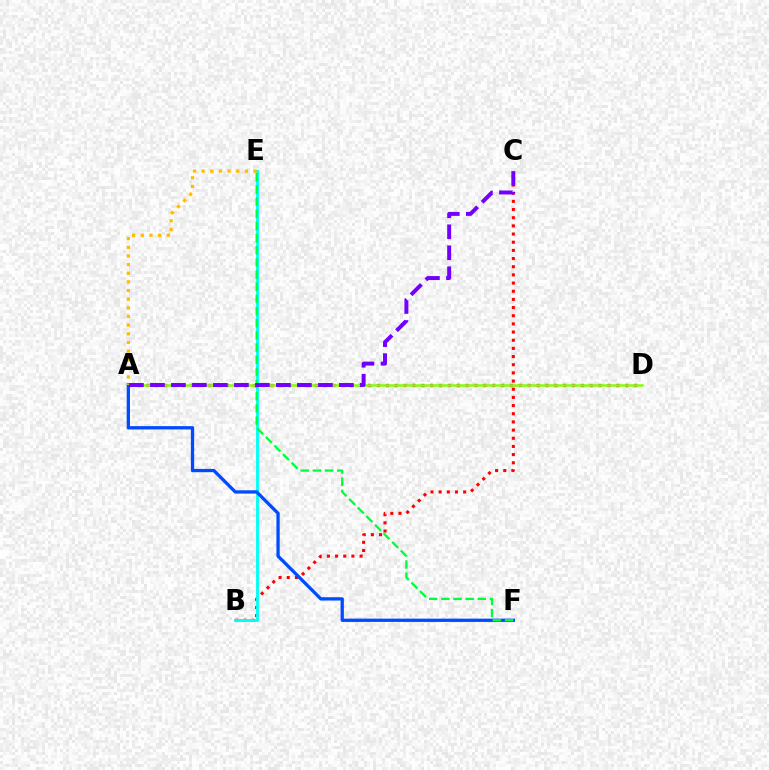{('B', 'C'): [{'color': '#ff0000', 'line_style': 'dotted', 'thickness': 2.22}], ('A', 'D'): [{'color': '#ff00cf', 'line_style': 'dotted', 'thickness': 2.41}, {'color': '#84ff00', 'line_style': 'solid', 'thickness': 1.83}], ('B', 'E'): [{'color': '#00fff6', 'line_style': 'solid', 'thickness': 2.06}], ('A', 'F'): [{'color': '#004bff', 'line_style': 'solid', 'thickness': 2.37}], ('E', 'F'): [{'color': '#00ff39', 'line_style': 'dashed', 'thickness': 1.65}], ('A', 'E'): [{'color': '#ffbd00', 'line_style': 'dotted', 'thickness': 2.35}], ('A', 'C'): [{'color': '#7200ff', 'line_style': 'dashed', 'thickness': 2.85}]}